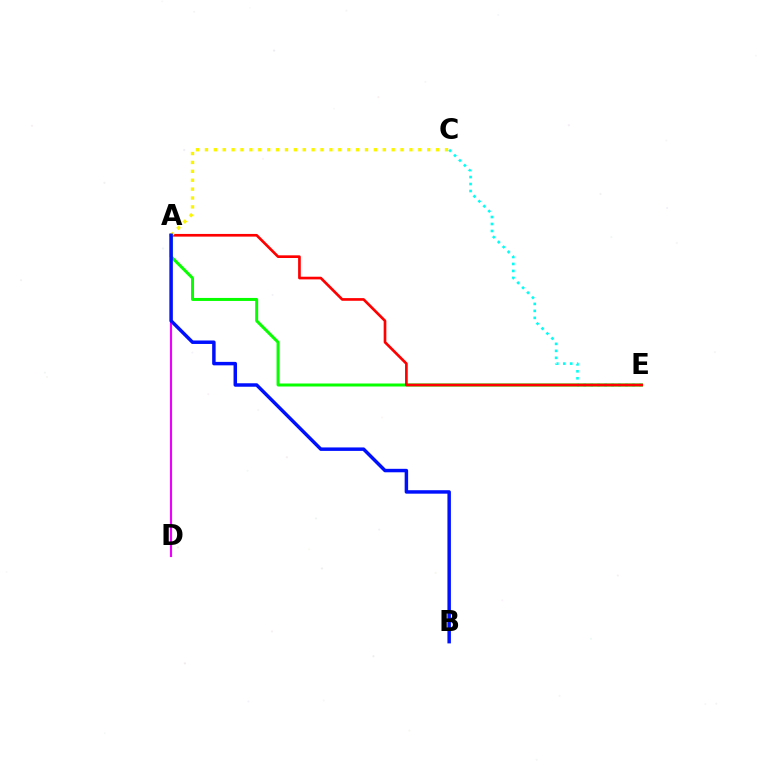{('A', 'D'): [{'color': '#ee00ff', 'line_style': 'solid', 'thickness': 1.55}], ('C', 'E'): [{'color': '#00fff6', 'line_style': 'dotted', 'thickness': 1.89}], ('A', 'E'): [{'color': '#08ff00', 'line_style': 'solid', 'thickness': 2.16}, {'color': '#ff0000', 'line_style': 'solid', 'thickness': 1.92}], ('A', 'C'): [{'color': '#fcf500', 'line_style': 'dotted', 'thickness': 2.42}], ('A', 'B'): [{'color': '#0010ff', 'line_style': 'solid', 'thickness': 2.5}]}